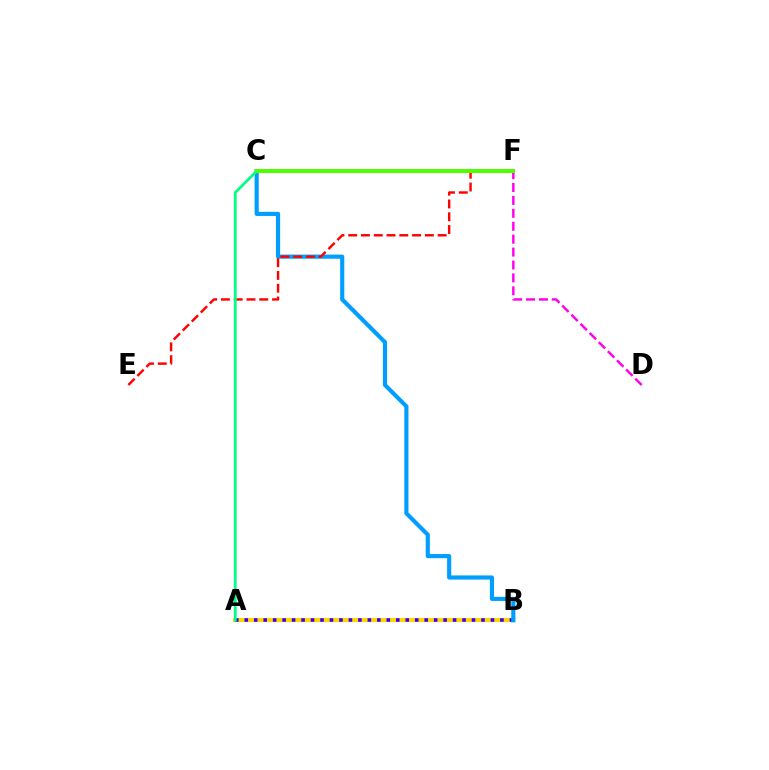{('D', 'F'): [{'color': '#ff00ed', 'line_style': 'dashed', 'thickness': 1.75}], ('A', 'B'): [{'color': '#ffd500', 'line_style': 'solid', 'thickness': 2.98}, {'color': '#3700ff', 'line_style': 'dotted', 'thickness': 2.57}], ('B', 'C'): [{'color': '#009eff', 'line_style': 'solid', 'thickness': 2.98}], ('E', 'F'): [{'color': '#ff0000', 'line_style': 'dashed', 'thickness': 1.74}], ('A', 'C'): [{'color': '#00ff86', 'line_style': 'solid', 'thickness': 2.0}], ('C', 'F'): [{'color': '#4fff00', 'line_style': 'solid', 'thickness': 2.87}]}